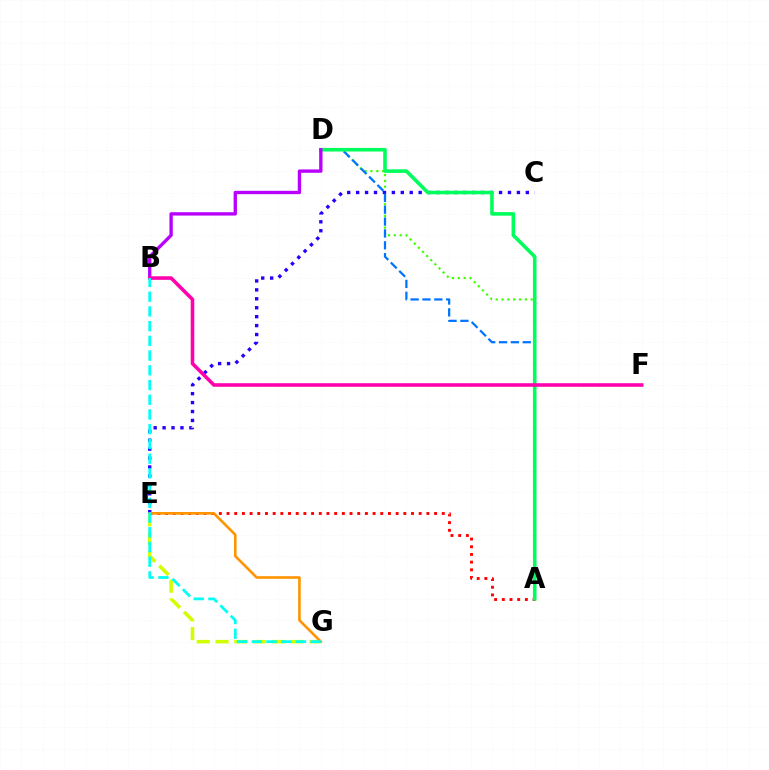{('A', 'D'): [{'color': '#3dff00', 'line_style': 'dotted', 'thickness': 1.59}, {'color': '#0074ff', 'line_style': 'dashed', 'thickness': 1.61}, {'color': '#00ff5c', 'line_style': 'solid', 'thickness': 2.58}], ('E', 'G'): [{'color': '#d1ff00', 'line_style': 'dashed', 'thickness': 2.55}, {'color': '#ff9400', 'line_style': 'solid', 'thickness': 1.89}], ('C', 'E'): [{'color': '#2500ff', 'line_style': 'dotted', 'thickness': 2.43}], ('A', 'E'): [{'color': '#ff0000', 'line_style': 'dotted', 'thickness': 2.09}], ('B', 'D'): [{'color': '#b900ff', 'line_style': 'solid', 'thickness': 2.4}], ('B', 'F'): [{'color': '#ff00ac', 'line_style': 'solid', 'thickness': 2.57}], ('B', 'G'): [{'color': '#00fff6', 'line_style': 'dashed', 'thickness': 2.0}]}